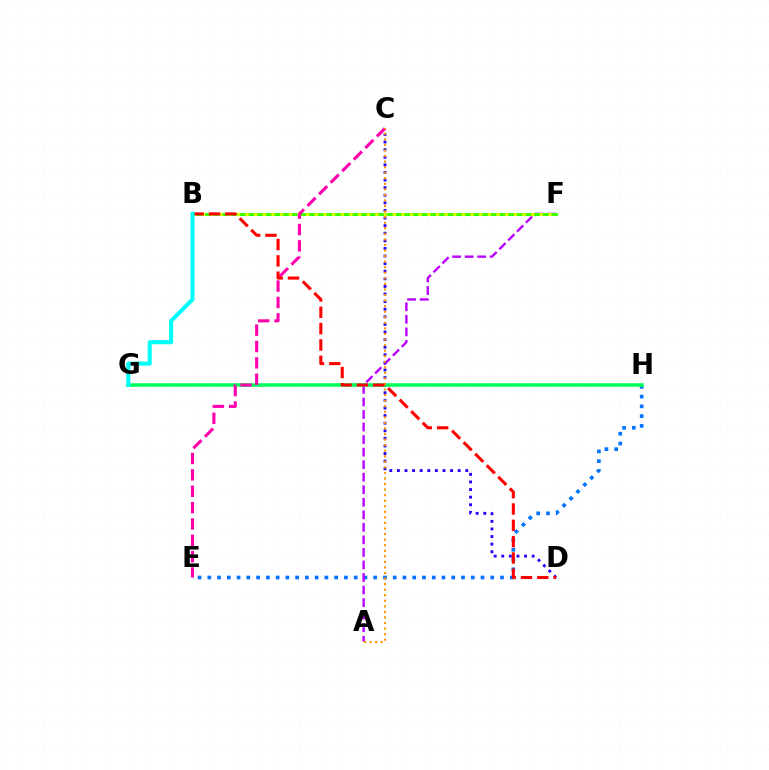{('E', 'H'): [{'color': '#0074ff', 'line_style': 'dotted', 'thickness': 2.65}], ('A', 'F'): [{'color': '#b900ff', 'line_style': 'dashed', 'thickness': 1.7}], ('C', 'D'): [{'color': '#2500ff', 'line_style': 'dotted', 'thickness': 2.06}], ('G', 'H'): [{'color': '#00ff5c', 'line_style': 'solid', 'thickness': 2.56}], ('B', 'F'): [{'color': '#3dff00', 'line_style': 'solid', 'thickness': 2.14}, {'color': '#d1ff00', 'line_style': 'dotted', 'thickness': 2.35}], ('C', 'E'): [{'color': '#ff00ac', 'line_style': 'dashed', 'thickness': 2.22}], ('A', 'C'): [{'color': '#ff9400', 'line_style': 'dotted', 'thickness': 1.51}], ('B', 'D'): [{'color': '#ff0000', 'line_style': 'dashed', 'thickness': 2.22}], ('B', 'G'): [{'color': '#00fff6', 'line_style': 'solid', 'thickness': 2.92}]}